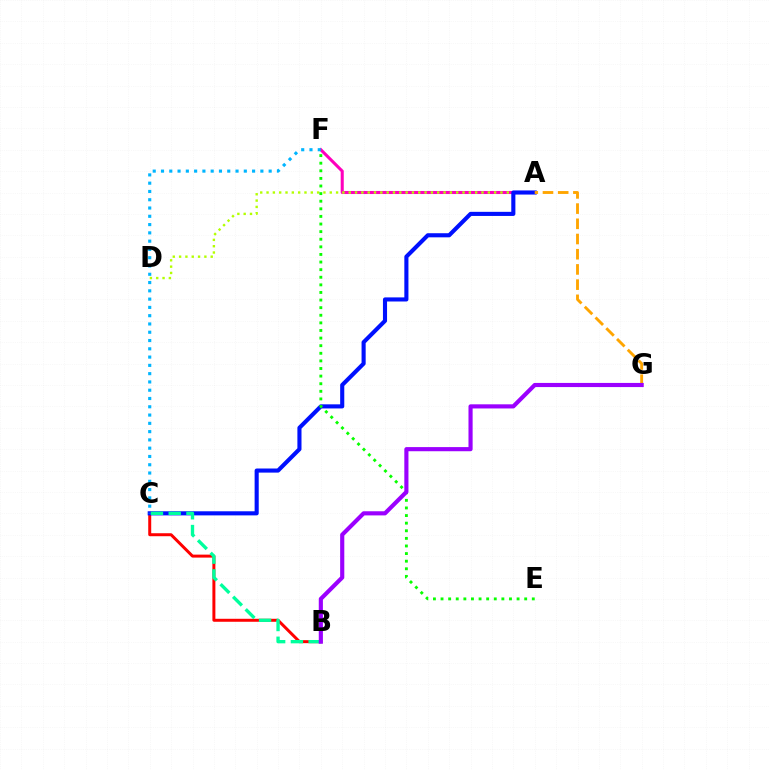{('A', 'F'): [{'color': '#ff00bd', 'line_style': 'solid', 'thickness': 2.2}], ('A', 'D'): [{'color': '#b3ff00', 'line_style': 'dotted', 'thickness': 1.72}], ('B', 'C'): [{'color': '#ff0000', 'line_style': 'solid', 'thickness': 2.15}, {'color': '#00ff9d', 'line_style': 'dashed', 'thickness': 2.41}], ('A', 'C'): [{'color': '#0010ff', 'line_style': 'solid', 'thickness': 2.95}], ('A', 'G'): [{'color': '#ffa500', 'line_style': 'dashed', 'thickness': 2.07}], ('E', 'F'): [{'color': '#08ff00', 'line_style': 'dotted', 'thickness': 2.07}], ('C', 'F'): [{'color': '#00b5ff', 'line_style': 'dotted', 'thickness': 2.25}], ('B', 'G'): [{'color': '#9b00ff', 'line_style': 'solid', 'thickness': 2.98}]}